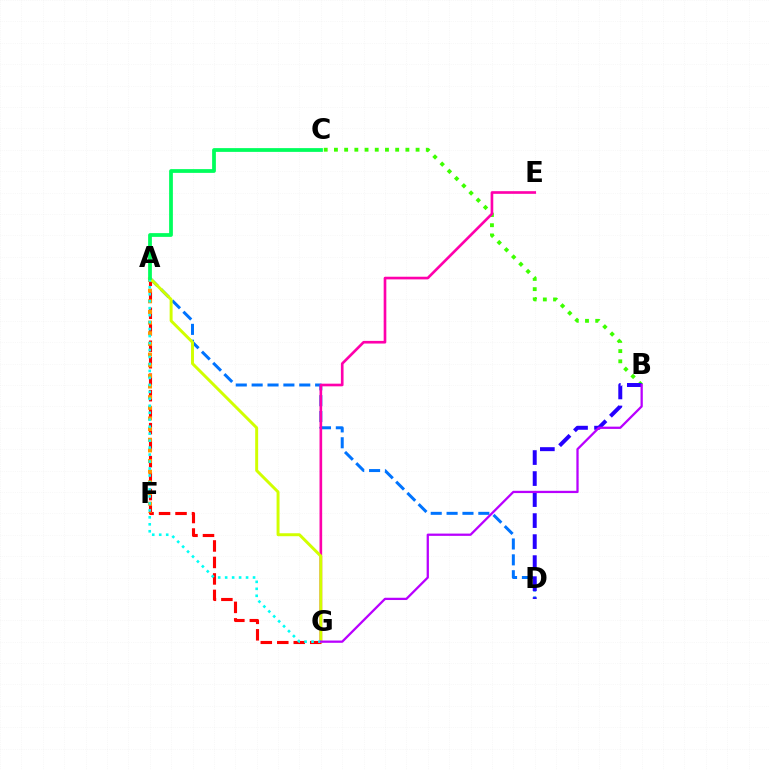{('A', 'G'): [{'color': '#ff0000', 'line_style': 'dashed', 'thickness': 2.24}, {'color': '#d1ff00', 'line_style': 'solid', 'thickness': 2.12}, {'color': '#00fff6', 'line_style': 'dotted', 'thickness': 1.89}], ('A', 'F'): [{'color': '#ff9400', 'line_style': 'dotted', 'thickness': 2.89}], ('A', 'D'): [{'color': '#0074ff', 'line_style': 'dashed', 'thickness': 2.16}], ('B', 'C'): [{'color': '#3dff00', 'line_style': 'dotted', 'thickness': 2.77}], ('E', 'G'): [{'color': '#ff00ac', 'line_style': 'solid', 'thickness': 1.91}], ('B', 'D'): [{'color': '#2500ff', 'line_style': 'dashed', 'thickness': 2.85}], ('B', 'G'): [{'color': '#b900ff', 'line_style': 'solid', 'thickness': 1.64}], ('A', 'C'): [{'color': '#00ff5c', 'line_style': 'solid', 'thickness': 2.71}]}